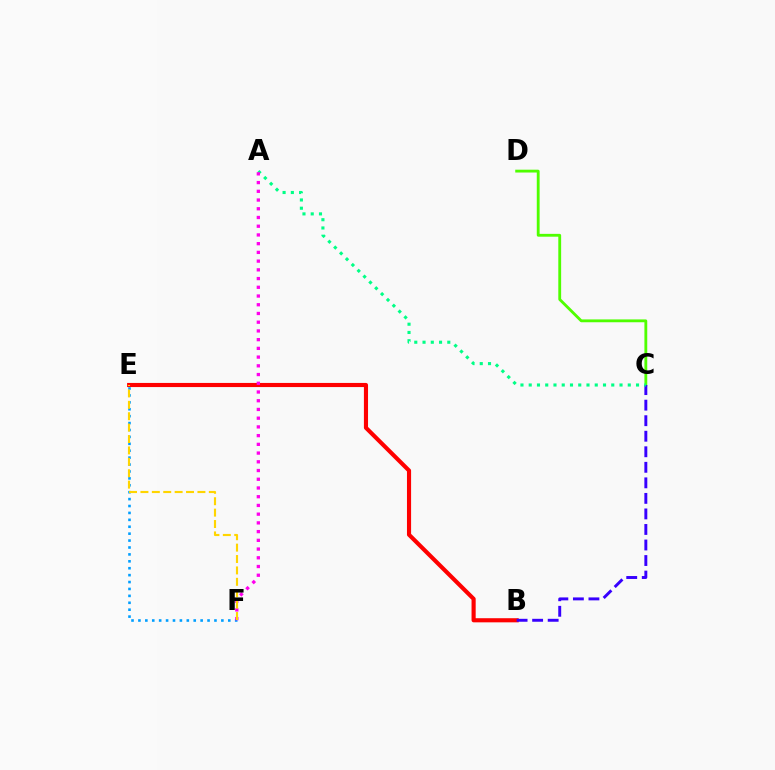{('B', 'E'): [{'color': '#ff0000', 'line_style': 'solid', 'thickness': 2.97}], ('C', 'D'): [{'color': '#4fff00', 'line_style': 'solid', 'thickness': 2.04}], ('B', 'C'): [{'color': '#3700ff', 'line_style': 'dashed', 'thickness': 2.11}], ('E', 'F'): [{'color': '#009eff', 'line_style': 'dotted', 'thickness': 1.88}, {'color': '#ffd500', 'line_style': 'dashed', 'thickness': 1.55}], ('A', 'C'): [{'color': '#00ff86', 'line_style': 'dotted', 'thickness': 2.24}], ('A', 'F'): [{'color': '#ff00ed', 'line_style': 'dotted', 'thickness': 2.37}]}